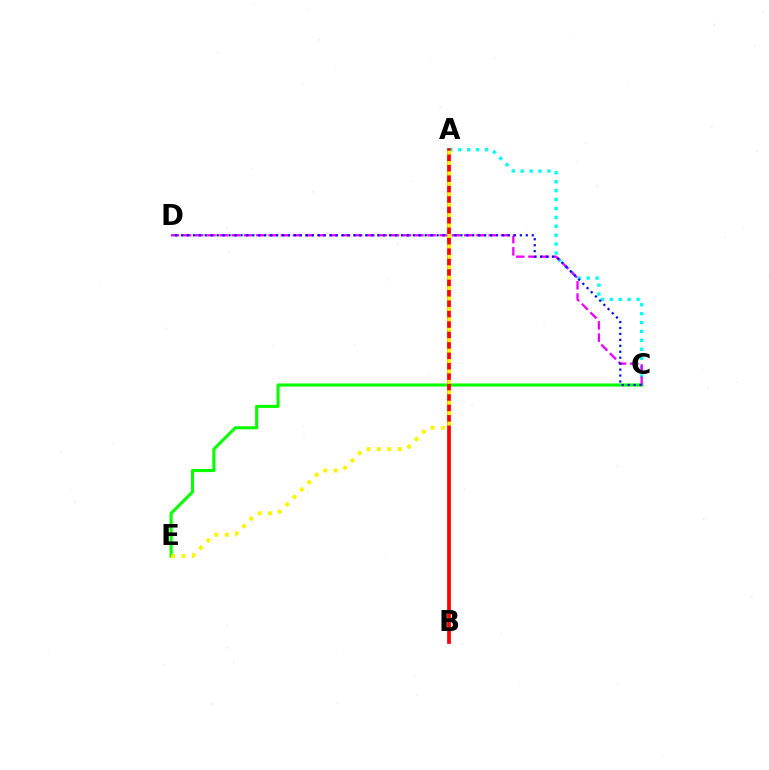{('C', 'E'): [{'color': '#08ff00', 'line_style': 'solid', 'thickness': 2.22}], ('A', 'C'): [{'color': '#00fff6', 'line_style': 'dotted', 'thickness': 2.42}], ('C', 'D'): [{'color': '#ee00ff', 'line_style': 'dashed', 'thickness': 1.66}, {'color': '#0010ff', 'line_style': 'dotted', 'thickness': 1.62}], ('A', 'B'): [{'color': '#ff0000', 'line_style': 'solid', 'thickness': 2.7}], ('A', 'E'): [{'color': '#fcf500', 'line_style': 'dotted', 'thickness': 2.83}]}